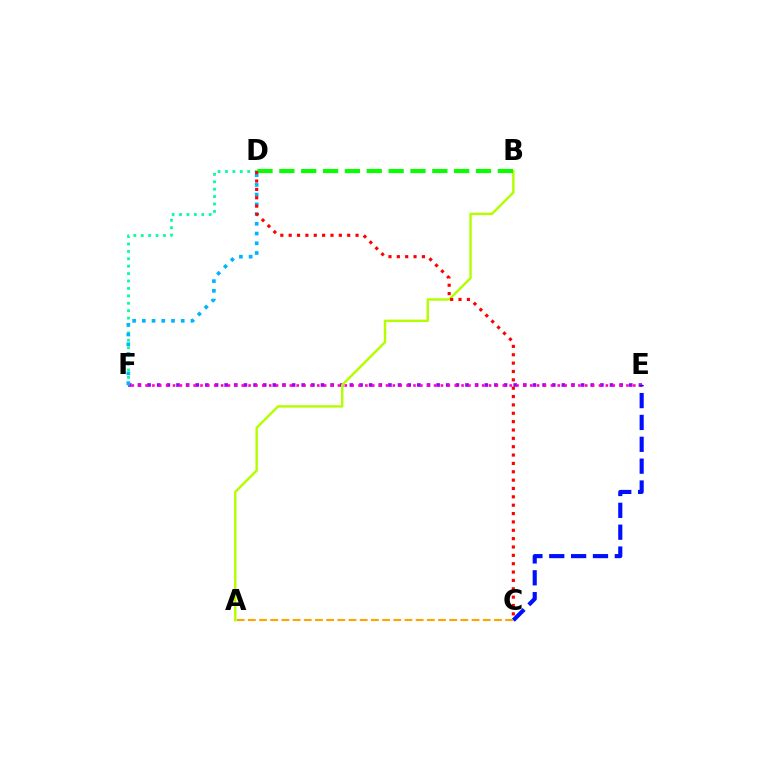{('E', 'F'): [{'color': '#9b00ff', 'line_style': 'dotted', 'thickness': 2.62}, {'color': '#ff00bd', 'line_style': 'dotted', 'thickness': 1.87}], ('D', 'F'): [{'color': '#00ff9d', 'line_style': 'dotted', 'thickness': 2.01}, {'color': '#00b5ff', 'line_style': 'dotted', 'thickness': 2.64}], ('A', 'B'): [{'color': '#b3ff00', 'line_style': 'solid', 'thickness': 1.75}], ('C', 'E'): [{'color': '#0010ff', 'line_style': 'dashed', 'thickness': 2.97}], ('A', 'C'): [{'color': '#ffa500', 'line_style': 'dashed', 'thickness': 1.52}], ('B', 'D'): [{'color': '#08ff00', 'line_style': 'dashed', 'thickness': 2.97}], ('C', 'D'): [{'color': '#ff0000', 'line_style': 'dotted', 'thickness': 2.27}]}